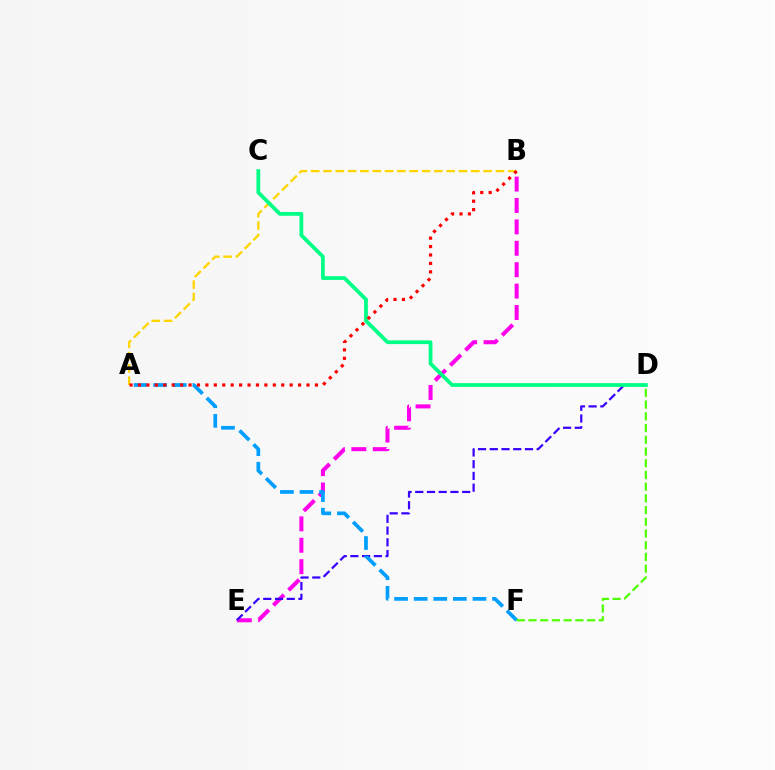{('B', 'E'): [{'color': '#ff00ed', 'line_style': 'dashed', 'thickness': 2.91}], ('D', 'E'): [{'color': '#3700ff', 'line_style': 'dashed', 'thickness': 1.59}], ('A', 'F'): [{'color': '#009eff', 'line_style': 'dashed', 'thickness': 2.66}], ('A', 'B'): [{'color': '#ffd500', 'line_style': 'dashed', 'thickness': 1.67}, {'color': '#ff0000', 'line_style': 'dotted', 'thickness': 2.29}], ('D', 'F'): [{'color': '#4fff00', 'line_style': 'dashed', 'thickness': 1.59}], ('C', 'D'): [{'color': '#00ff86', 'line_style': 'solid', 'thickness': 2.71}]}